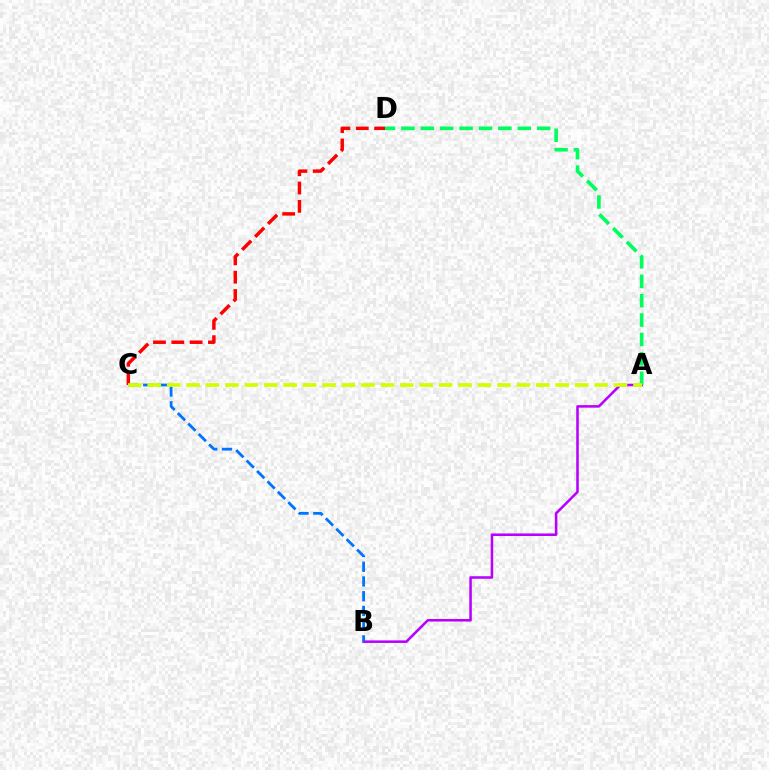{('C', 'D'): [{'color': '#ff0000', 'line_style': 'dashed', 'thickness': 2.49}], ('A', 'B'): [{'color': '#b900ff', 'line_style': 'solid', 'thickness': 1.83}], ('A', 'D'): [{'color': '#00ff5c', 'line_style': 'dashed', 'thickness': 2.63}], ('B', 'C'): [{'color': '#0074ff', 'line_style': 'dashed', 'thickness': 2.0}], ('A', 'C'): [{'color': '#d1ff00', 'line_style': 'dashed', 'thickness': 2.64}]}